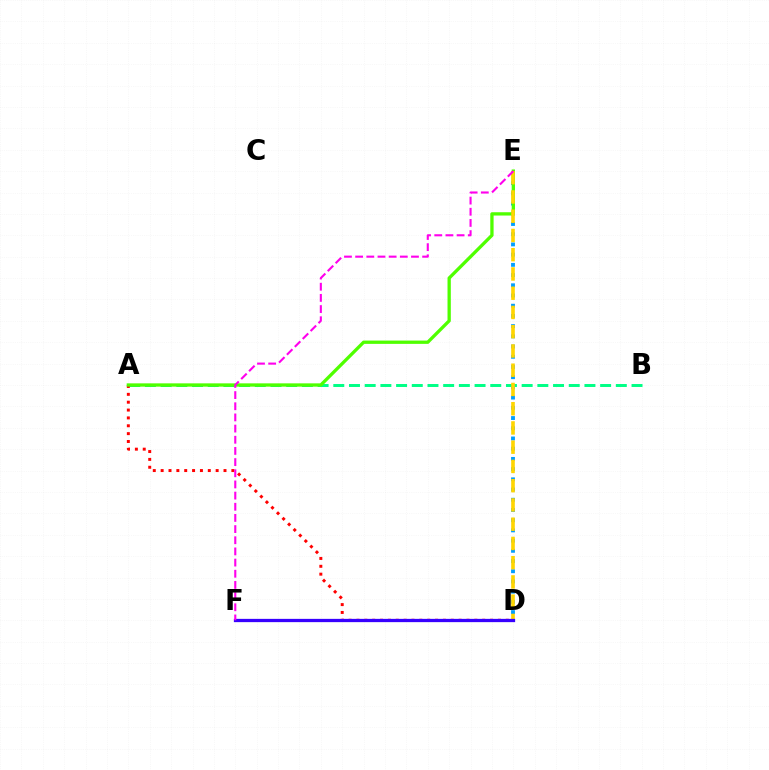{('A', 'B'): [{'color': '#00ff86', 'line_style': 'dashed', 'thickness': 2.13}], ('A', 'D'): [{'color': '#ff0000', 'line_style': 'dotted', 'thickness': 2.14}], ('D', 'E'): [{'color': '#009eff', 'line_style': 'dotted', 'thickness': 2.77}, {'color': '#ffd500', 'line_style': 'dashed', 'thickness': 2.61}], ('A', 'E'): [{'color': '#4fff00', 'line_style': 'solid', 'thickness': 2.38}], ('D', 'F'): [{'color': '#3700ff', 'line_style': 'solid', 'thickness': 2.36}], ('E', 'F'): [{'color': '#ff00ed', 'line_style': 'dashed', 'thickness': 1.52}]}